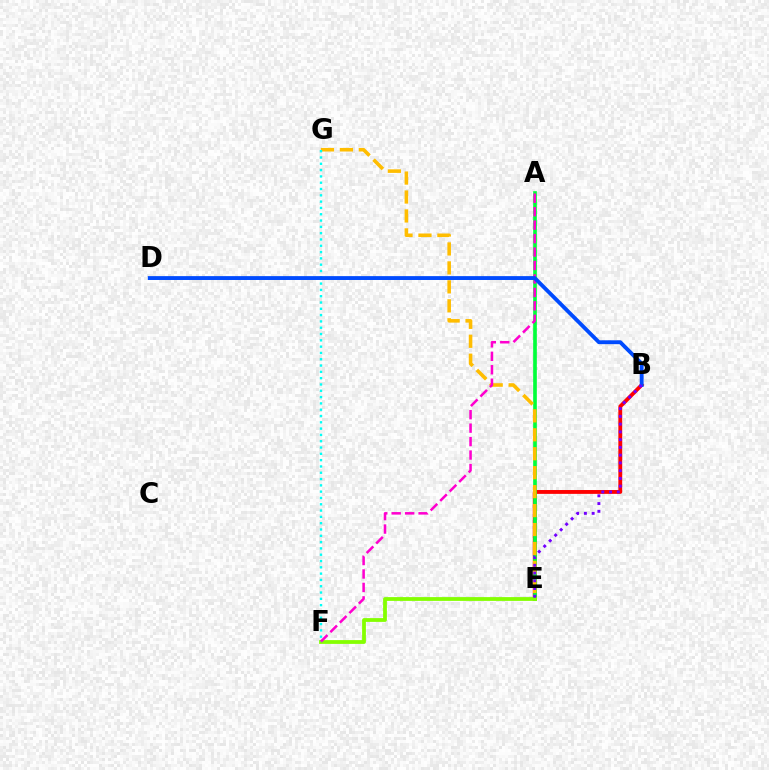{('B', 'E'): [{'color': '#ff0000', 'line_style': 'solid', 'thickness': 2.77}, {'color': '#7200ff', 'line_style': 'dotted', 'thickness': 2.11}], ('A', 'E'): [{'color': '#00ff39', 'line_style': 'solid', 'thickness': 2.63}], ('E', 'G'): [{'color': '#ffbd00', 'line_style': 'dashed', 'thickness': 2.57}], ('E', 'F'): [{'color': '#84ff00', 'line_style': 'solid', 'thickness': 2.72}], ('A', 'F'): [{'color': '#ff00cf', 'line_style': 'dashed', 'thickness': 1.83}], ('F', 'G'): [{'color': '#00fff6', 'line_style': 'dotted', 'thickness': 1.71}], ('B', 'D'): [{'color': '#004bff', 'line_style': 'solid', 'thickness': 2.78}]}